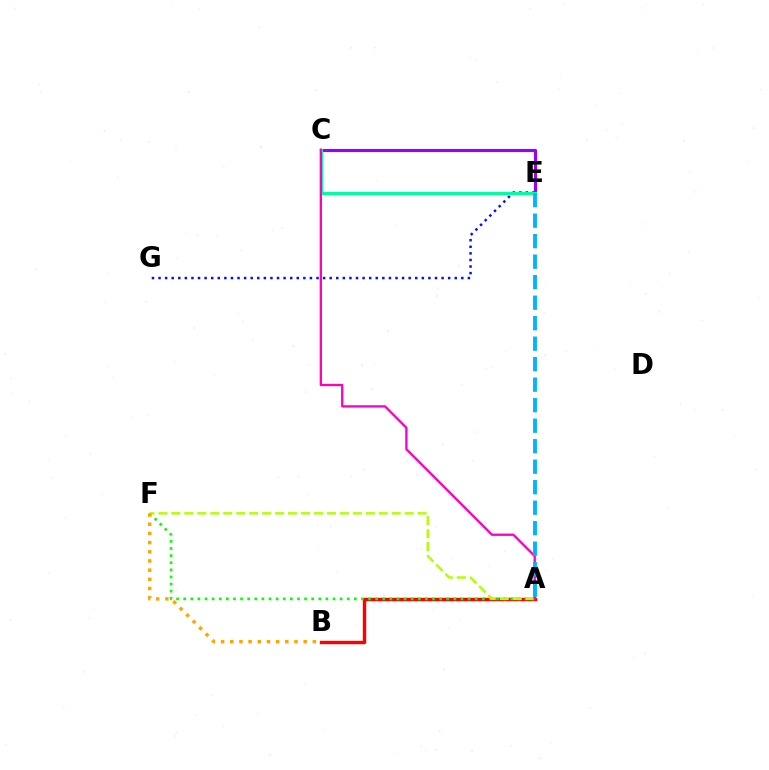{('A', 'B'): [{'color': '#ff0000', 'line_style': 'solid', 'thickness': 2.46}], ('A', 'F'): [{'color': '#08ff00', 'line_style': 'dotted', 'thickness': 1.93}, {'color': '#b3ff00', 'line_style': 'dashed', 'thickness': 1.76}], ('E', 'G'): [{'color': '#0010ff', 'line_style': 'dotted', 'thickness': 1.79}], ('C', 'E'): [{'color': '#9b00ff', 'line_style': 'solid', 'thickness': 2.25}, {'color': '#00ff9d', 'line_style': 'solid', 'thickness': 2.19}], ('B', 'F'): [{'color': '#ffa500', 'line_style': 'dotted', 'thickness': 2.49}], ('A', 'C'): [{'color': '#ff00bd', 'line_style': 'solid', 'thickness': 1.67}], ('A', 'E'): [{'color': '#00b5ff', 'line_style': 'dashed', 'thickness': 2.79}]}